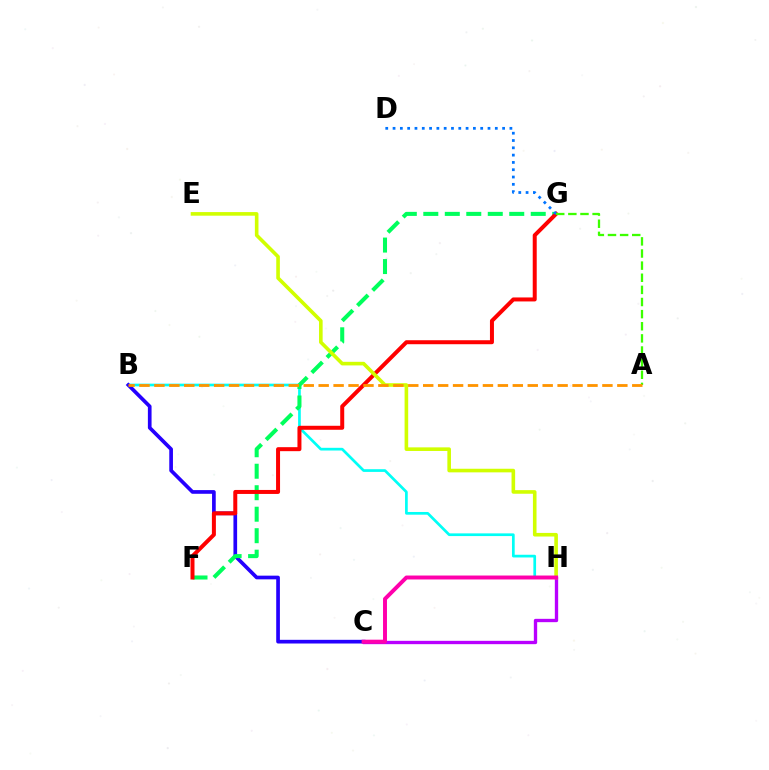{('B', 'H'): [{'color': '#00fff6', 'line_style': 'solid', 'thickness': 1.95}], ('B', 'C'): [{'color': '#2500ff', 'line_style': 'solid', 'thickness': 2.65}], ('F', 'G'): [{'color': '#00ff5c', 'line_style': 'dashed', 'thickness': 2.92}, {'color': '#ff0000', 'line_style': 'solid', 'thickness': 2.88}], ('D', 'G'): [{'color': '#0074ff', 'line_style': 'dotted', 'thickness': 1.98}], ('C', 'H'): [{'color': '#b900ff', 'line_style': 'solid', 'thickness': 2.4}, {'color': '#ff00ac', 'line_style': 'solid', 'thickness': 2.84}], ('E', 'H'): [{'color': '#d1ff00', 'line_style': 'solid', 'thickness': 2.6}], ('A', 'G'): [{'color': '#3dff00', 'line_style': 'dashed', 'thickness': 1.65}], ('A', 'B'): [{'color': '#ff9400', 'line_style': 'dashed', 'thickness': 2.03}]}